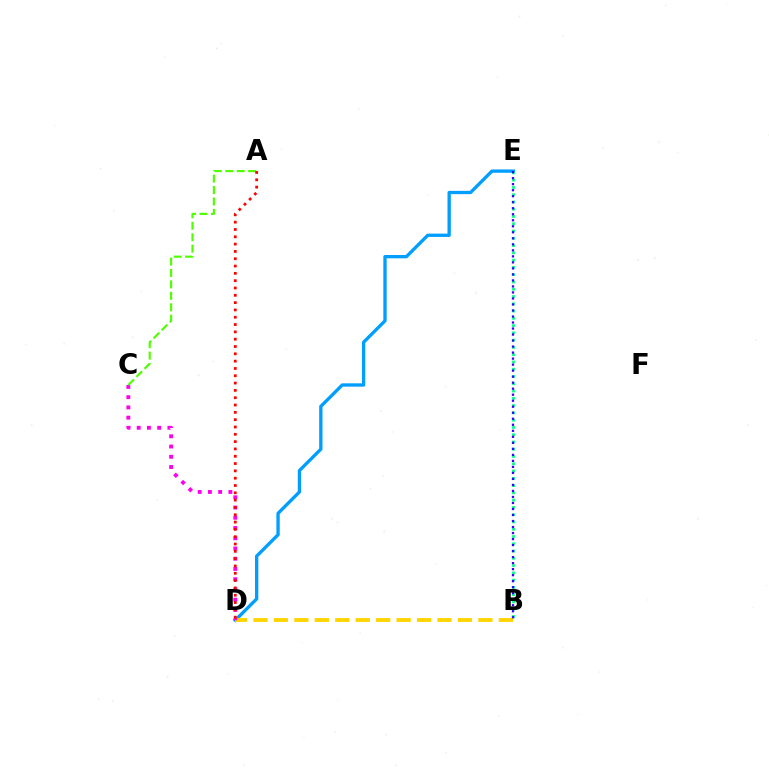{('D', 'E'): [{'color': '#009eff', 'line_style': 'solid', 'thickness': 2.39}], ('B', 'E'): [{'color': '#00ff86', 'line_style': 'dotted', 'thickness': 1.98}, {'color': '#3700ff', 'line_style': 'dotted', 'thickness': 1.63}], ('B', 'D'): [{'color': '#ffd500', 'line_style': 'dashed', 'thickness': 2.78}], ('C', 'D'): [{'color': '#ff00ed', 'line_style': 'dotted', 'thickness': 2.78}], ('A', 'C'): [{'color': '#4fff00', 'line_style': 'dashed', 'thickness': 1.55}], ('A', 'D'): [{'color': '#ff0000', 'line_style': 'dotted', 'thickness': 1.99}]}